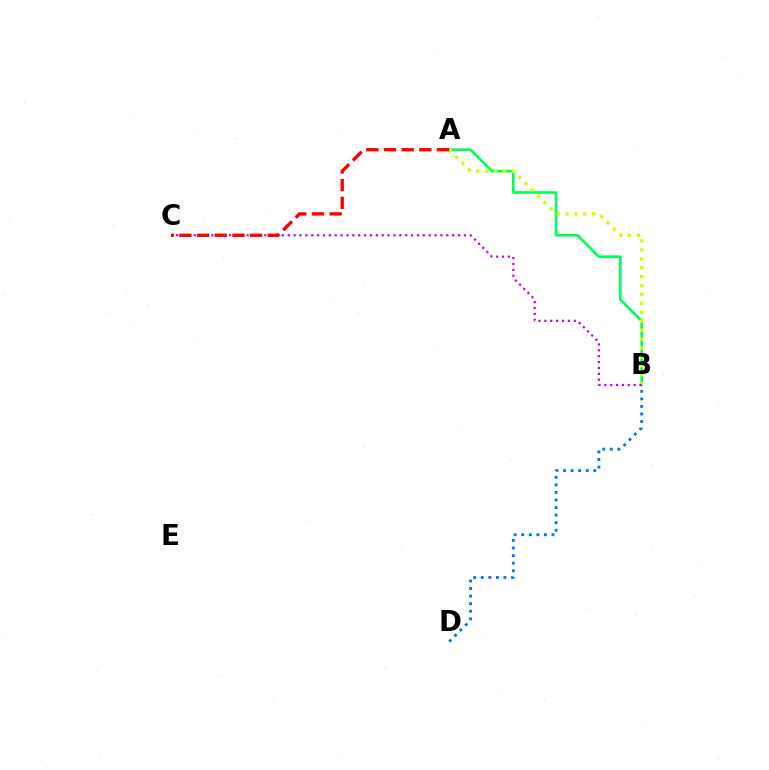{('A', 'B'): [{'color': '#00ff5c', 'line_style': 'solid', 'thickness': 1.92}, {'color': '#d1ff00', 'line_style': 'dotted', 'thickness': 2.42}], ('B', 'C'): [{'color': '#b900ff', 'line_style': 'dotted', 'thickness': 1.6}], ('A', 'C'): [{'color': '#ff0000', 'line_style': 'dashed', 'thickness': 2.4}], ('B', 'D'): [{'color': '#0074ff', 'line_style': 'dotted', 'thickness': 2.06}]}